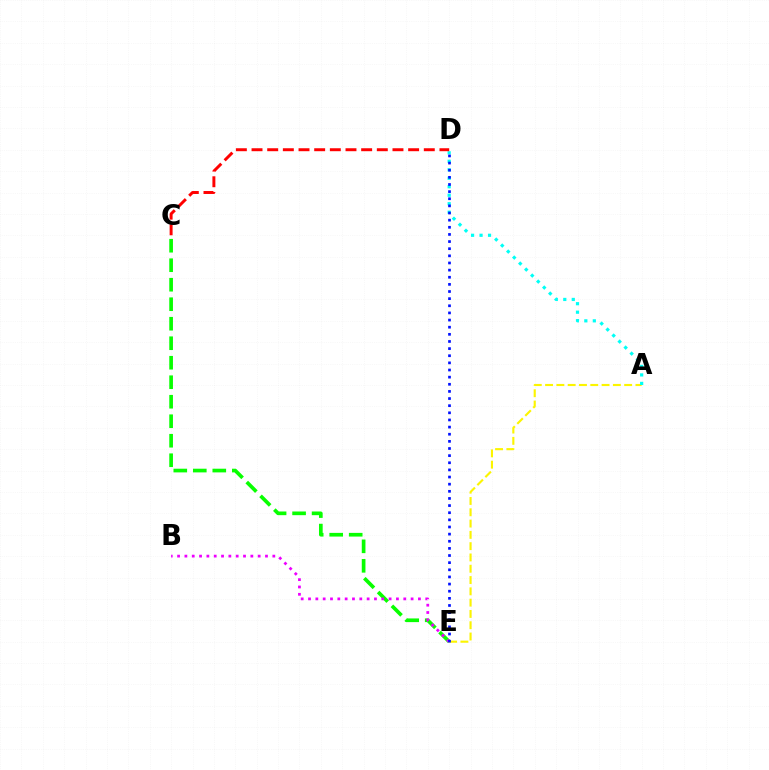{('A', 'E'): [{'color': '#fcf500', 'line_style': 'dashed', 'thickness': 1.53}], ('C', 'E'): [{'color': '#08ff00', 'line_style': 'dashed', 'thickness': 2.65}], ('A', 'D'): [{'color': '#00fff6', 'line_style': 'dotted', 'thickness': 2.31}], ('B', 'E'): [{'color': '#ee00ff', 'line_style': 'dotted', 'thickness': 1.99}], ('C', 'D'): [{'color': '#ff0000', 'line_style': 'dashed', 'thickness': 2.13}], ('D', 'E'): [{'color': '#0010ff', 'line_style': 'dotted', 'thickness': 1.94}]}